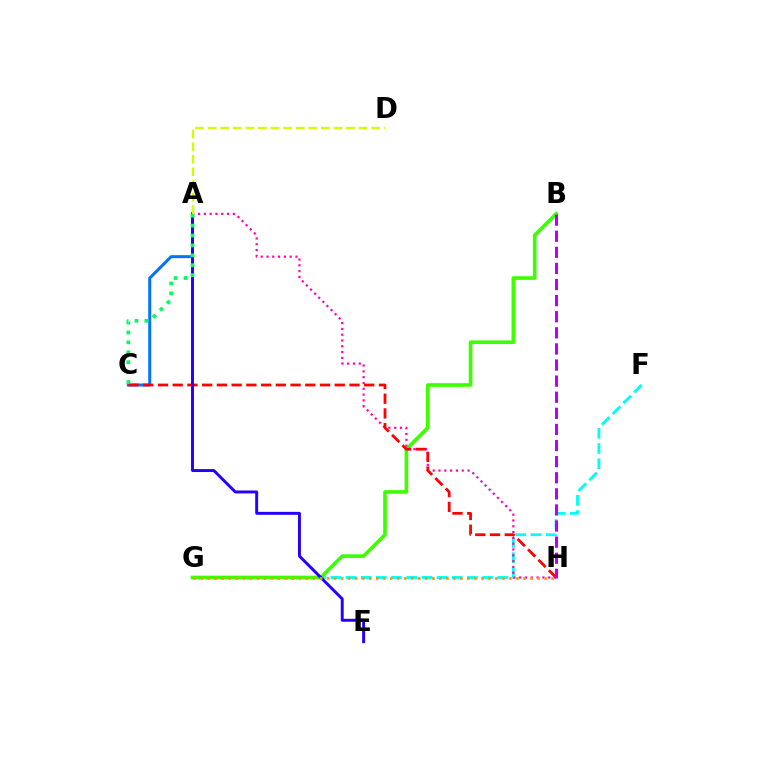{('F', 'G'): [{'color': '#00fff6', 'line_style': 'dashed', 'thickness': 2.06}], ('B', 'G'): [{'color': '#3dff00', 'line_style': 'solid', 'thickness': 2.62}], ('A', 'H'): [{'color': '#ff00ac', 'line_style': 'dotted', 'thickness': 1.58}], ('A', 'C'): [{'color': '#0074ff', 'line_style': 'solid', 'thickness': 2.16}, {'color': '#00ff5c', 'line_style': 'dotted', 'thickness': 2.69}], ('C', 'H'): [{'color': '#ff0000', 'line_style': 'dashed', 'thickness': 2.0}], ('A', 'E'): [{'color': '#2500ff', 'line_style': 'solid', 'thickness': 2.11}], ('G', 'H'): [{'color': '#ff9400', 'line_style': 'dotted', 'thickness': 1.91}], ('A', 'D'): [{'color': '#d1ff00', 'line_style': 'dashed', 'thickness': 1.71}], ('B', 'H'): [{'color': '#b900ff', 'line_style': 'dashed', 'thickness': 2.19}]}